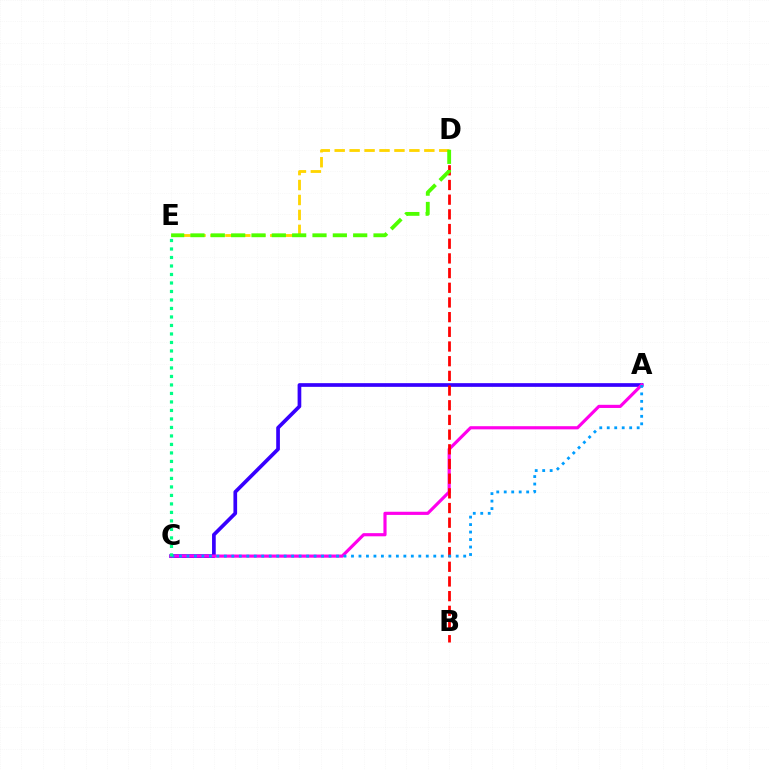{('A', 'C'): [{'color': '#3700ff', 'line_style': 'solid', 'thickness': 2.66}, {'color': '#ff00ed', 'line_style': 'solid', 'thickness': 2.27}, {'color': '#009eff', 'line_style': 'dotted', 'thickness': 2.03}], ('B', 'D'): [{'color': '#ff0000', 'line_style': 'dashed', 'thickness': 1.99}], ('D', 'E'): [{'color': '#ffd500', 'line_style': 'dashed', 'thickness': 2.03}, {'color': '#4fff00', 'line_style': 'dashed', 'thickness': 2.76}], ('C', 'E'): [{'color': '#00ff86', 'line_style': 'dotted', 'thickness': 2.31}]}